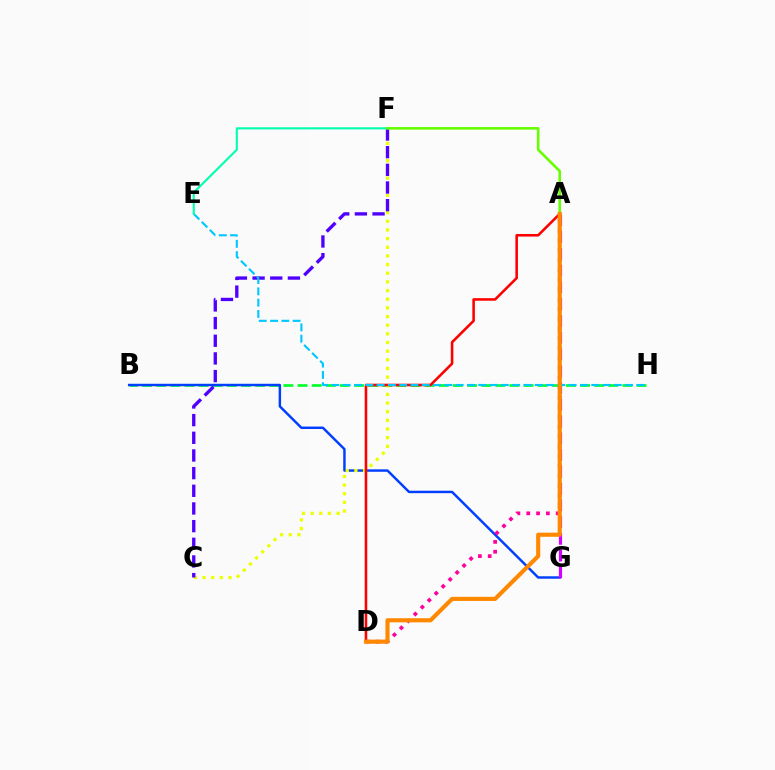{('B', 'H'): [{'color': '#00ff27', 'line_style': 'dashed', 'thickness': 1.92}], ('B', 'G'): [{'color': '#003fff', 'line_style': 'solid', 'thickness': 1.77}], ('A', 'G'): [{'color': '#d600ff', 'line_style': 'dashed', 'thickness': 2.28}], ('C', 'F'): [{'color': '#eeff00', 'line_style': 'dotted', 'thickness': 2.35}, {'color': '#4f00ff', 'line_style': 'dashed', 'thickness': 2.4}], ('A', 'D'): [{'color': '#ff00a0', 'line_style': 'dotted', 'thickness': 2.67}, {'color': '#ff0000', 'line_style': 'solid', 'thickness': 1.86}, {'color': '#ff8800', 'line_style': 'solid', 'thickness': 2.97}], ('E', 'H'): [{'color': '#00c7ff', 'line_style': 'dashed', 'thickness': 1.53}], ('E', 'F'): [{'color': '#00ffaf', 'line_style': 'solid', 'thickness': 1.53}], ('A', 'F'): [{'color': '#66ff00', 'line_style': 'solid', 'thickness': 1.86}]}